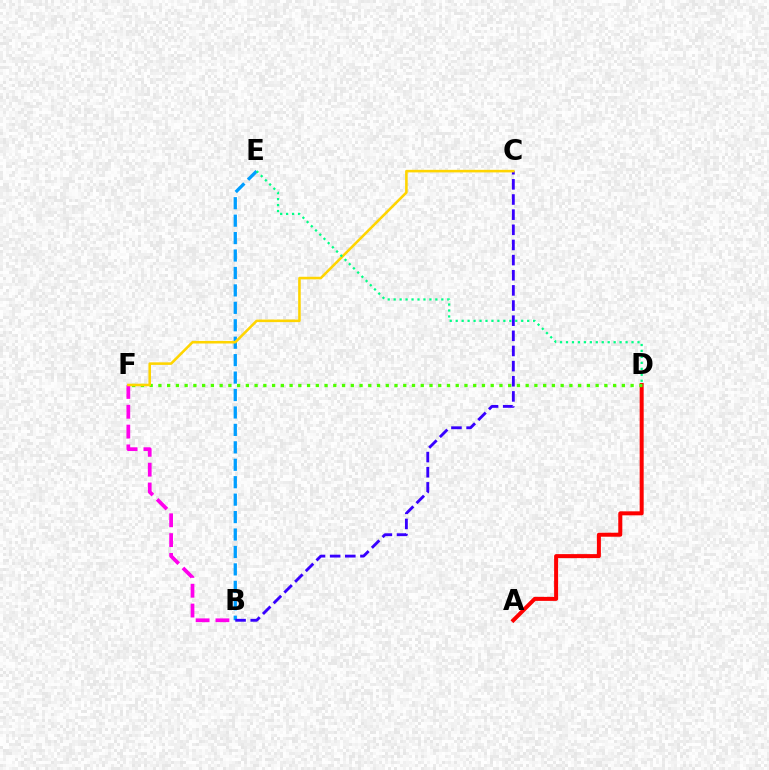{('B', 'E'): [{'color': '#009eff', 'line_style': 'dashed', 'thickness': 2.37}], ('A', 'D'): [{'color': '#ff0000', 'line_style': 'solid', 'thickness': 2.88}], ('D', 'F'): [{'color': '#4fff00', 'line_style': 'dotted', 'thickness': 2.38}], ('B', 'F'): [{'color': '#ff00ed', 'line_style': 'dashed', 'thickness': 2.69}], ('B', 'C'): [{'color': '#3700ff', 'line_style': 'dashed', 'thickness': 2.06}], ('C', 'F'): [{'color': '#ffd500', 'line_style': 'solid', 'thickness': 1.85}], ('D', 'E'): [{'color': '#00ff86', 'line_style': 'dotted', 'thickness': 1.62}]}